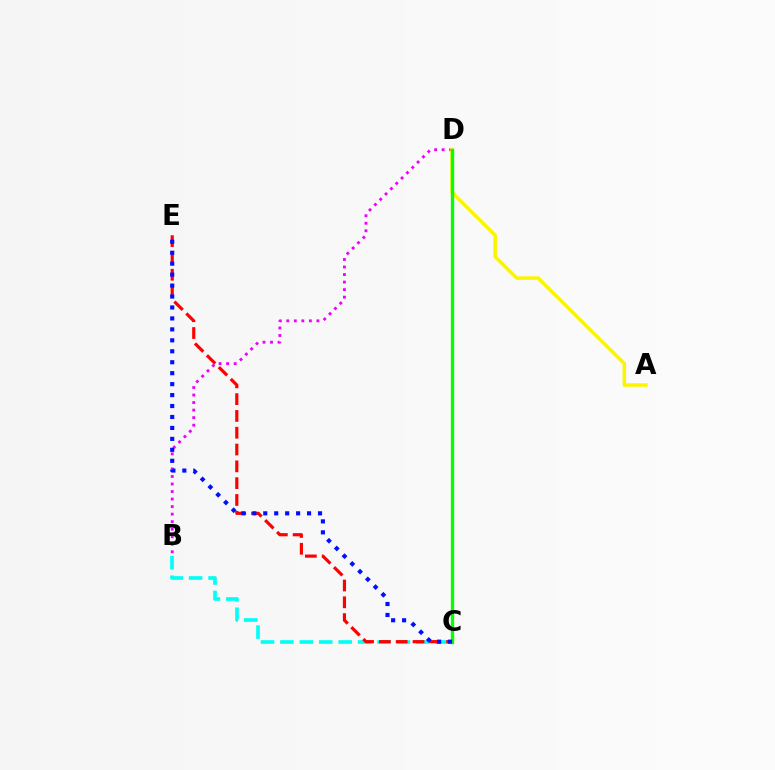{('B', 'C'): [{'color': '#00fff6', 'line_style': 'dashed', 'thickness': 2.64}], ('B', 'D'): [{'color': '#ee00ff', 'line_style': 'dotted', 'thickness': 2.05}], ('A', 'D'): [{'color': '#fcf500', 'line_style': 'solid', 'thickness': 2.56}], ('C', 'E'): [{'color': '#ff0000', 'line_style': 'dashed', 'thickness': 2.28}, {'color': '#0010ff', 'line_style': 'dotted', 'thickness': 2.98}], ('C', 'D'): [{'color': '#08ff00', 'line_style': 'solid', 'thickness': 2.41}]}